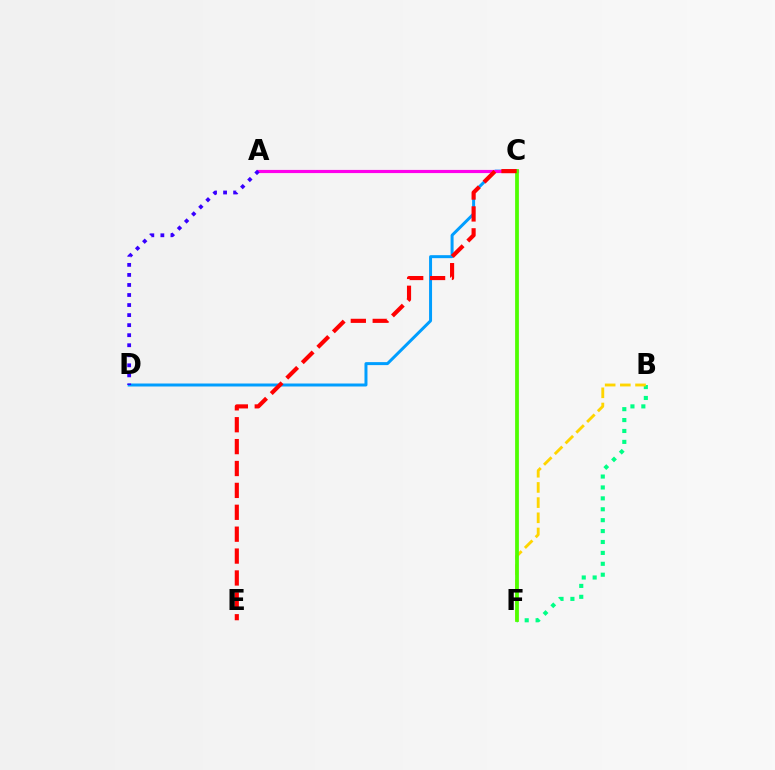{('C', 'D'): [{'color': '#009eff', 'line_style': 'solid', 'thickness': 2.15}], ('B', 'F'): [{'color': '#00ff86', 'line_style': 'dotted', 'thickness': 2.96}, {'color': '#ffd500', 'line_style': 'dashed', 'thickness': 2.06}], ('A', 'C'): [{'color': '#ff00ed', 'line_style': 'solid', 'thickness': 2.27}], ('A', 'D'): [{'color': '#3700ff', 'line_style': 'dotted', 'thickness': 2.73}], ('C', 'F'): [{'color': '#4fff00', 'line_style': 'solid', 'thickness': 2.71}], ('C', 'E'): [{'color': '#ff0000', 'line_style': 'dashed', 'thickness': 2.97}]}